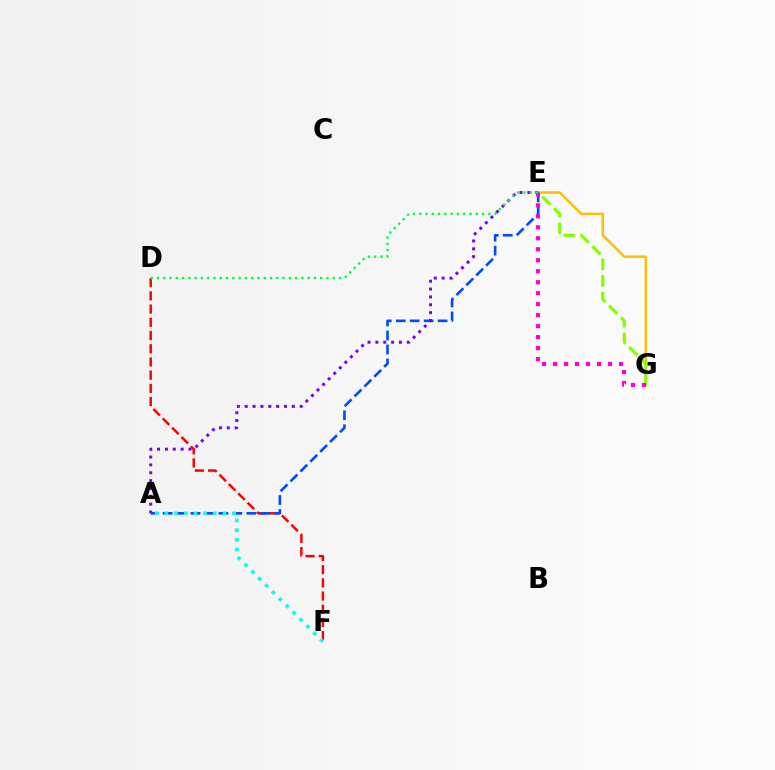{('E', 'G'): [{'color': '#ffbd00', 'line_style': 'solid', 'thickness': 1.77}, {'color': '#84ff00', 'line_style': 'dashed', 'thickness': 2.26}, {'color': '#ff00cf', 'line_style': 'dotted', 'thickness': 2.98}], ('D', 'F'): [{'color': '#ff0000', 'line_style': 'dashed', 'thickness': 1.79}], ('A', 'E'): [{'color': '#004bff', 'line_style': 'dashed', 'thickness': 1.9}, {'color': '#7200ff', 'line_style': 'dotted', 'thickness': 2.13}], ('A', 'F'): [{'color': '#00fff6', 'line_style': 'dotted', 'thickness': 2.64}], ('D', 'E'): [{'color': '#00ff39', 'line_style': 'dotted', 'thickness': 1.71}]}